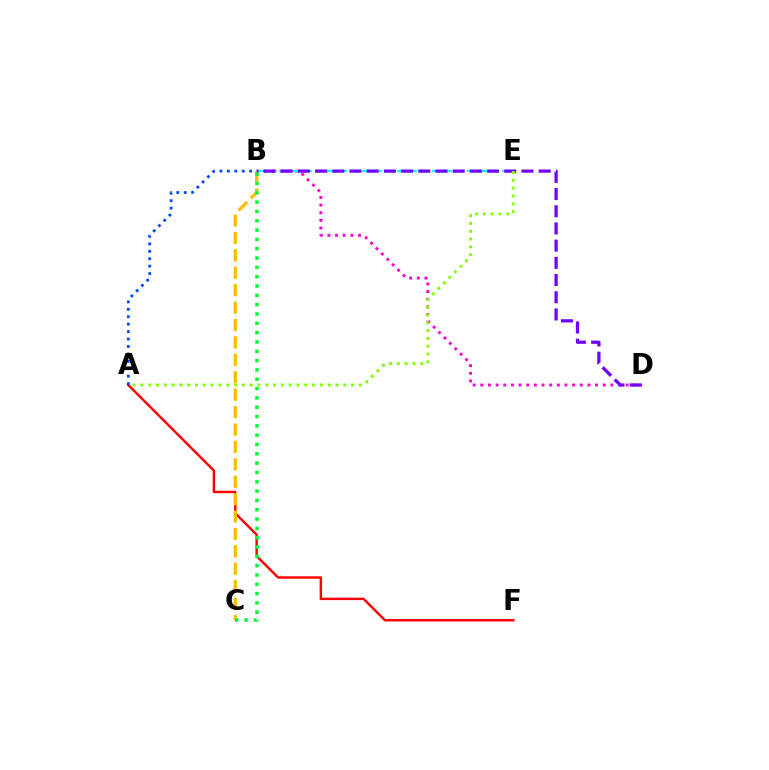{('B', 'D'): [{'color': '#ff00cf', 'line_style': 'dotted', 'thickness': 2.08}, {'color': '#7200ff', 'line_style': 'dashed', 'thickness': 2.34}], ('A', 'F'): [{'color': '#ff0000', 'line_style': 'solid', 'thickness': 1.75}], ('B', 'C'): [{'color': '#ffbd00', 'line_style': 'dashed', 'thickness': 2.37}, {'color': '#00ff39', 'line_style': 'dotted', 'thickness': 2.53}], ('B', 'E'): [{'color': '#00fff6', 'line_style': 'dashed', 'thickness': 1.59}], ('A', 'E'): [{'color': '#84ff00', 'line_style': 'dotted', 'thickness': 2.12}], ('A', 'B'): [{'color': '#004bff', 'line_style': 'dotted', 'thickness': 2.02}]}